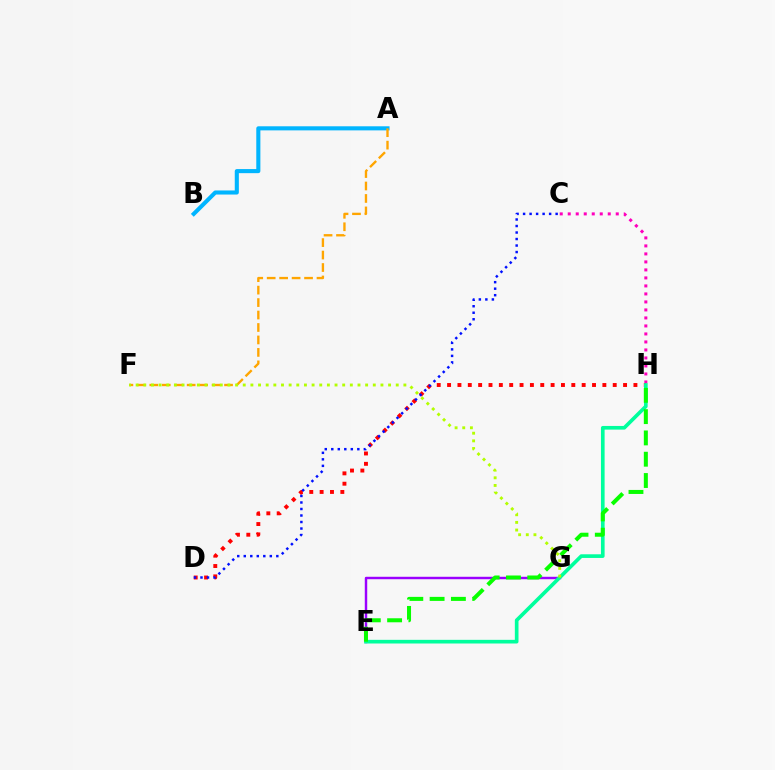{('C', 'H'): [{'color': '#ff00bd', 'line_style': 'dotted', 'thickness': 2.17}], ('E', 'G'): [{'color': '#9b00ff', 'line_style': 'solid', 'thickness': 1.76}], ('A', 'B'): [{'color': '#00b5ff', 'line_style': 'solid', 'thickness': 2.94}], ('A', 'F'): [{'color': '#ffa500', 'line_style': 'dashed', 'thickness': 1.69}], ('D', 'H'): [{'color': '#ff0000', 'line_style': 'dotted', 'thickness': 2.81}], ('C', 'D'): [{'color': '#0010ff', 'line_style': 'dotted', 'thickness': 1.77}], ('E', 'H'): [{'color': '#00ff9d', 'line_style': 'solid', 'thickness': 2.64}, {'color': '#08ff00', 'line_style': 'dashed', 'thickness': 2.89}], ('F', 'G'): [{'color': '#b3ff00', 'line_style': 'dotted', 'thickness': 2.08}]}